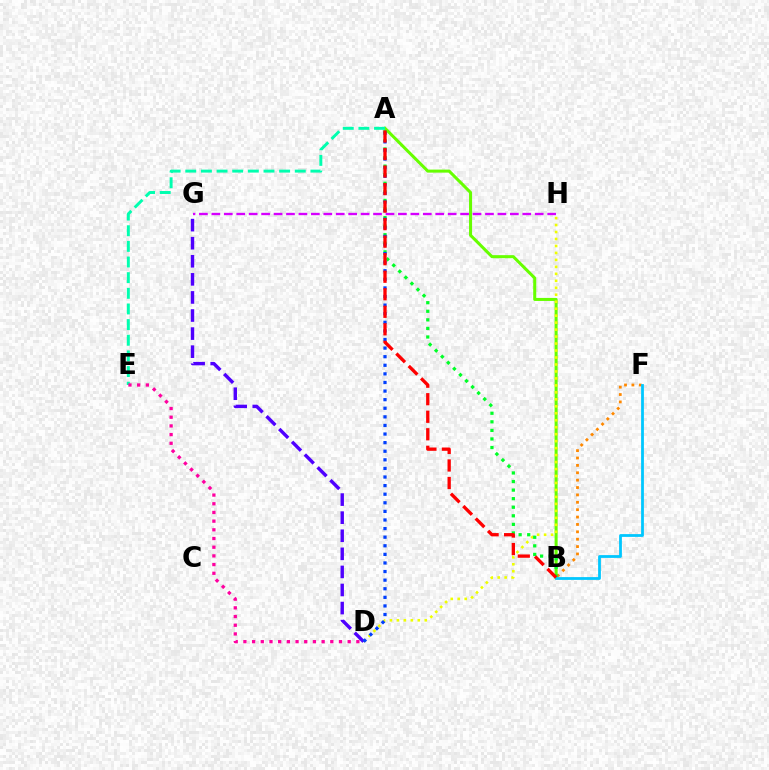{('A', 'B'): [{'color': '#66ff00', 'line_style': 'solid', 'thickness': 2.19}, {'color': '#00ff27', 'line_style': 'dotted', 'thickness': 2.33}, {'color': '#ff0000', 'line_style': 'dashed', 'thickness': 2.38}], ('A', 'E'): [{'color': '#00ffaf', 'line_style': 'dashed', 'thickness': 2.13}], ('D', 'H'): [{'color': '#eeff00', 'line_style': 'dotted', 'thickness': 1.89}], ('B', 'F'): [{'color': '#ff8800', 'line_style': 'dotted', 'thickness': 2.01}, {'color': '#00c7ff', 'line_style': 'solid', 'thickness': 2.0}], ('D', 'E'): [{'color': '#ff00a0', 'line_style': 'dotted', 'thickness': 2.36}], ('D', 'G'): [{'color': '#4f00ff', 'line_style': 'dashed', 'thickness': 2.46}], ('G', 'H'): [{'color': '#d600ff', 'line_style': 'dashed', 'thickness': 1.69}], ('A', 'D'): [{'color': '#003fff', 'line_style': 'dotted', 'thickness': 2.34}]}